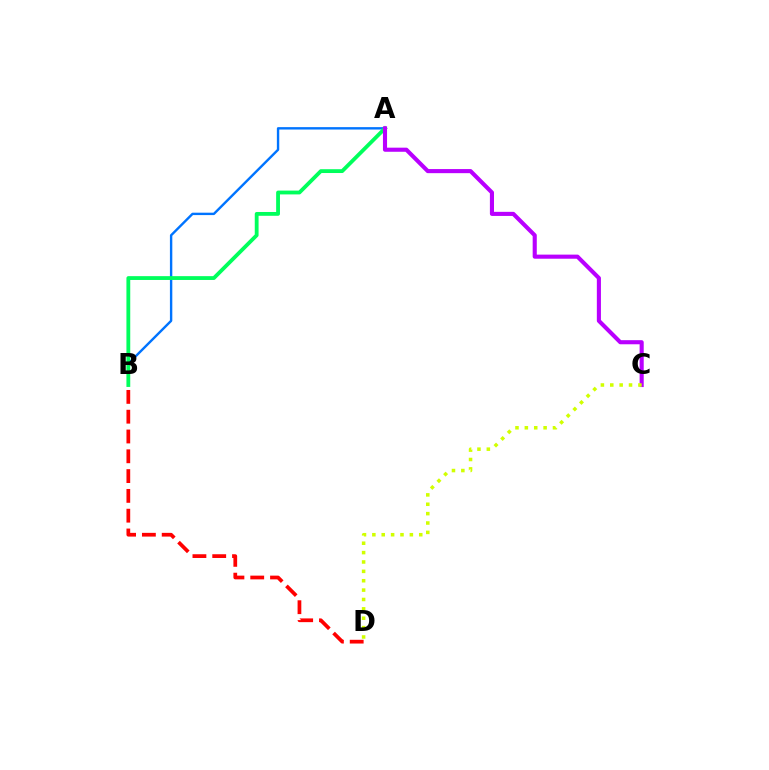{('B', 'D'): [{'color': '#ff0000', 'line_style': 'dashed', 'thickness': 2.69}], ('A', 'B'): [{'color': '#0074ff', 'line_style': 'solid', 'thickness': 1.72}, {'color': '#00ff5c', 'line_style': 'solid', 'thickness': 2.75}], ('A', 'C'): [{'color': '#b900ff', 'line_style': 'solid', 'thickness': 2.95}], ('C', 'D'): [{'color': '#d1ff00', 'line_style': 'dotted', 'thickness': 2.55}]}